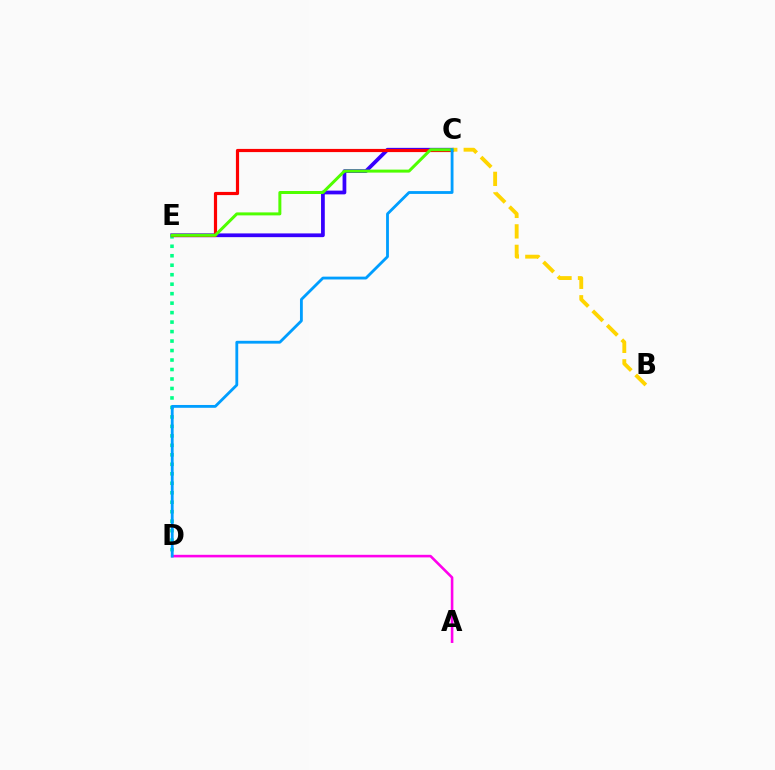{('C', 'E'): [{'color': '#3700ff', 'line_style': 'solid', 'thickness': 2.7}, {'color': '#ff0000', 'line_style': 'solid', 'thickness': 2.29}, {'color': '#4fff00', 'line_style': 'solid', 'thickness': 2.15}], ('D', 'E'): [{'color': '#00ff86', 'line_style': 'dotted', 'thickness': 2.58}], ('A', 'D'): [{'color': '#ff00ed', 'line_style': 'solid', 'thickness': 1.87}], ('B', 'C'): [{'color': '#ffd500', 'line_style': 'dashed', 'thickness': 2.78}], ('C', 'D'): [{'color': '#009eff', 'line_style': 'solid', 'thickness': 2.03}]}